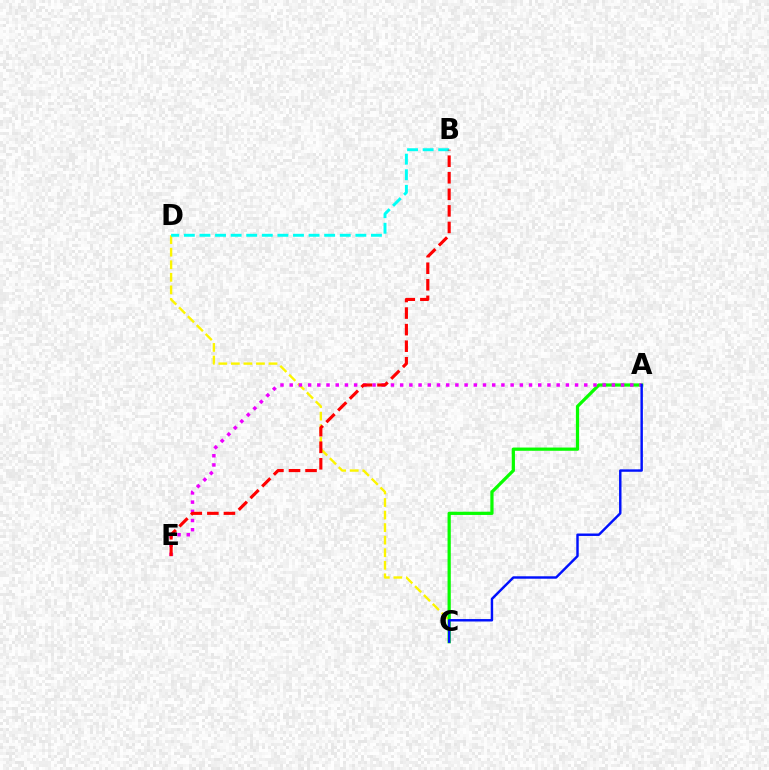{('C', 'D'): [{'color': '#fcf500', 'line_style': 'dashed', 'thickness': 1.7}], ('B', 'D'): [{'color': '#00fff6', 'line_style': 'dashed', 'thickness': 2.12}], ('A', 'C'): [{'color': '#08ff00', 'line_style': 'solid', 'thickness': 2.33}, {'color': '#0010ff', 'line_style': 'solid', 'thickness': 1.75}], ('A', 'E'): [{'color': '#ee00ff', 'line_style': 'dotted', 'thickness': 2.5}], ('B', 'E'): [{'color': '#ff0000', 'line_style': 'dashed', 'thickness': 2.25}]}